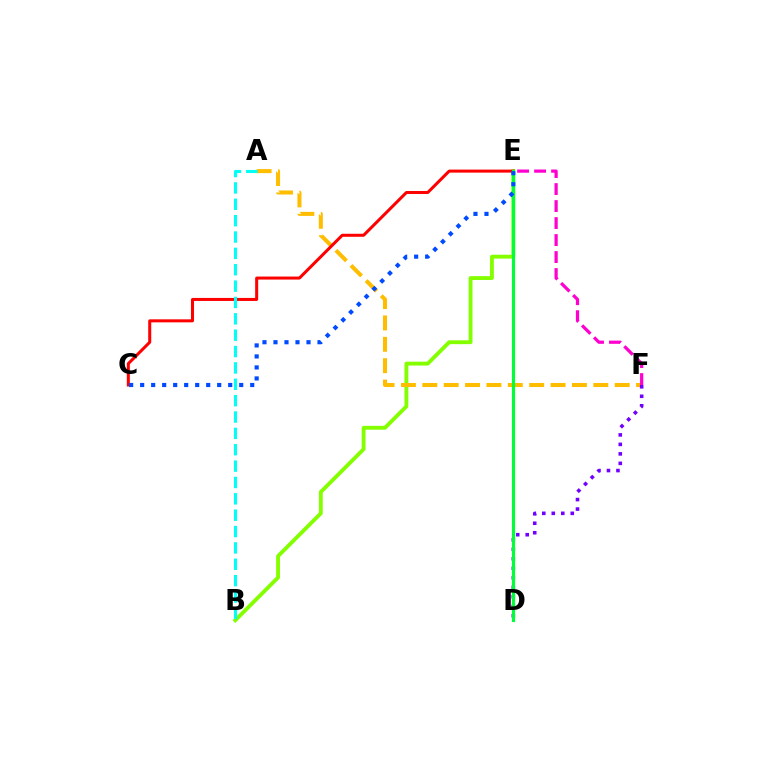{('B', 'E'): [{'color': '#84ff00', 'line_style': 'solid', 'thickness': 2.77}], ('A', 'F'): [{'color': '#ffbd00', 'line_style': 'dashed', 'thickness': 2.9}], ('E', 'F'): [{'color': '#ff00cf', 'line_style': 'dashed', 'thickness': 2.31}], ('C', 'E'): [{'color': '#ff0000', 'line_style': 'solid', 'thickness': 2.18}, {'color': '#004bff', 'line_style': 'dotted', 'thickness': 2.99}], ('A', 'B'): [{'color': '#00fff6', 'line_style': 'dashed', 'thickness': 2.22}], ('D', 'F'): [{'color': '#7200ff', 'line_style': 'dotted', 'thickness': 2.58}], ('D', 'E'): [{'color': '#00ff39', 'line_style': 'solid', 'thickness': 2.27}]}